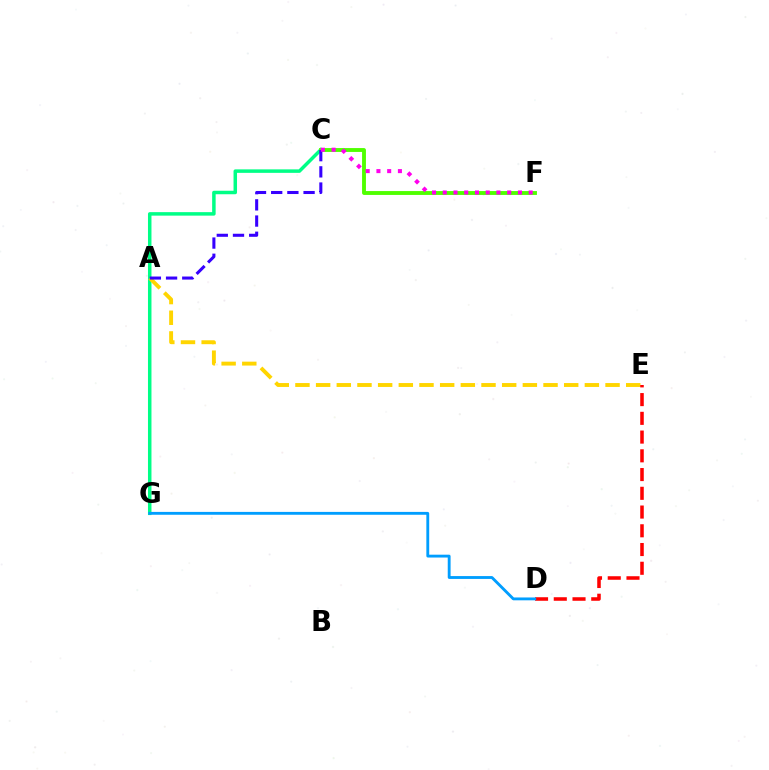{('C', 'G'): [{'color': '#00ff86', 'line_style': 'solid', 'thickness': 2.51}], ('A', 'E'): [{'color': '#ffd500', 'line_style': 'dashed', 'thickness': 2.81}], ('C', 'F'): [{'color': '#4fff00', 'line_style': 'solid', 'thickness': 2.78}, {'color': '#ff00ed', 'line_style': 'dotted', 'thickness': 2.92}], ('A', 'C'): [{'color': '#3700ff', 'line_style': 'dashed', 'thickness': 2.2}], ('D', 'E'): [{'color': '#ff0000', 'line_style': 'dashed', 'thickness': 2.55}], ('D', 'G'): [{'color': '#009eff', 'line_style': 'solid', 'thickness': 2.05}]}